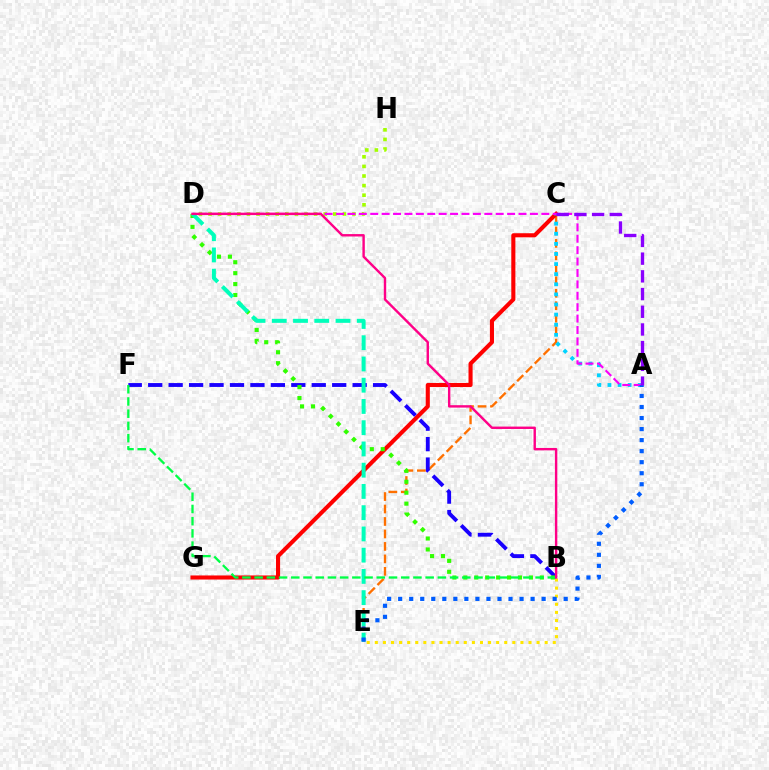{('C', 'E'): [{'color': '#ff7000', 'line_style': 'dashed', 'thickness': 1.69}], ('B', 'E'): [{'color': '#ffe600', 'line_style': 'dotted', 'thickness': 2.2}], ('C', 'G'): [{'color': '#ff0000', 'line_style': 'solid', 'thickness': 2.94}], ('A', 'C'): [{'color': '#00d3ff', 'line_style': 'dotted', 'thickness': 2.75}, {'color': '#8a00ff', 'line_style': 'dashed', 'thickness': 2.41}], ('B', 'F'): [{'color': '#1900ff', 'line_style': 'dashed', 'thickness': 2.78}, {'color': '#00ff45', 'line_style': 'dashed', 'thickness': 1.66}], ('D', 'H'): [{'color': '#a2ff00', 'line_style': 'dotted', 'thickness': 2.61}], ('B', 'D'): [{'color': '#31ff00', 'line_style': 'dotted', 'thickness': 2.97}, {'color': '#ff0088', 'line_style': 'solid', 'thickness': 1.73}], ('D', 'E'): [{'color': '#00ffbb', 'line_style': 'dashed', 'thickness': 2.89}], ('A', 'D'): [{'color': '#fa00f9', 'line_style': 'dashed', 'thickness': 1.55}], ('A', 'E'): [{'color': '#005dff', 'line_style': 'dotted', 'thickness': 3.0}]}